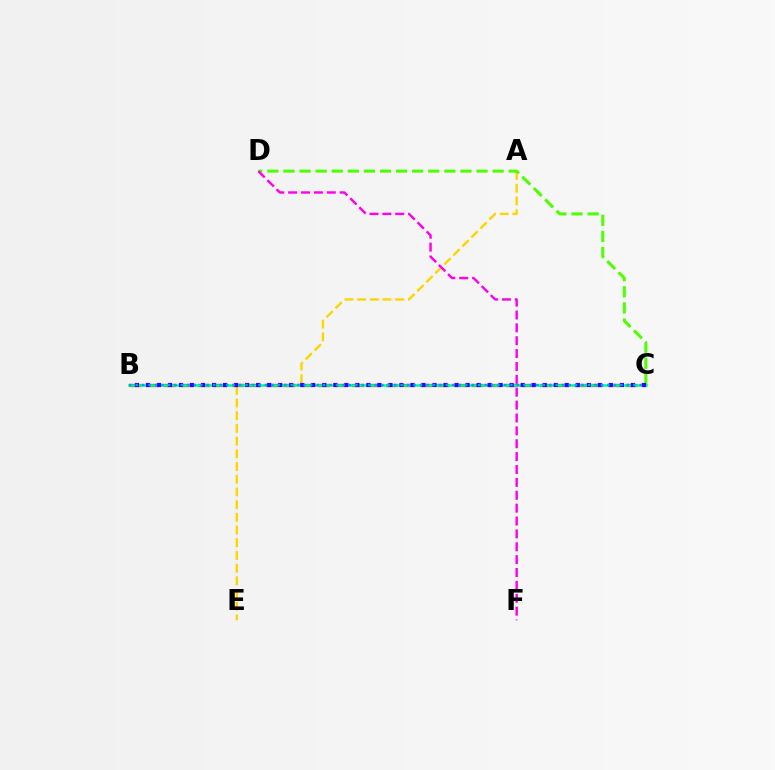{('A', 'E'): [{'color': '#ffd500', 'line_style': 'dashed', 'thickness': 1.73}], ('C', 'D'): [{'color': '#4fff00', 'line_style': 'dashed', 'thickness': 2.19}], ('B', 'C'): [{'color': '#ff0000', 'line_style': 'dashed', 'thickness': 2.32}, {'color': '#00ff86', 'line_style': 'solid', 'thickness': 1.85}, {'color': '#3700ff', 'line_style': 'dotted', 'thickness': 2.99}, {'color': '#009eff', 'line_style': 'dotted', 'thickness': 1.76}], ('D', 'F'): [{'color': '#ff00ed', 'line_style': 'dashed', 'thickness': 1.75}]}